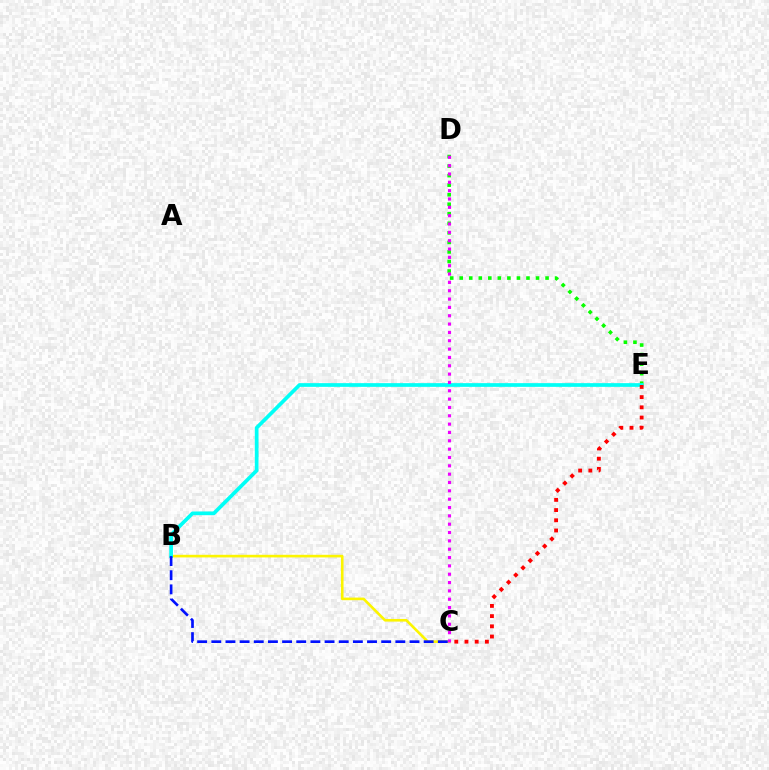{('D', 'E'): [{'color': '#08ff00', 'line_style': 'dotted', 'thickness': 2.59}], ('B', 'C'): [{'color': '#fcf500', 'line_style': 'solid', 'thickness': 1.89}, {'color': '#0010ff', 'line_style': 'dashed', 'thickness': 1.92}], ('B', 'E'): [{'color': '#00fff6', 'line_style': 'solid', 'thickness': 2.67}], ('C', 'D'): [{'color': '#ee00ff', 'line_style': 'dotted', 'thickness': 2.27}], ('C', 'E'): [{'color': '#ff0000', 'line_style': 'dotted', 'thickness': 2.77}]}